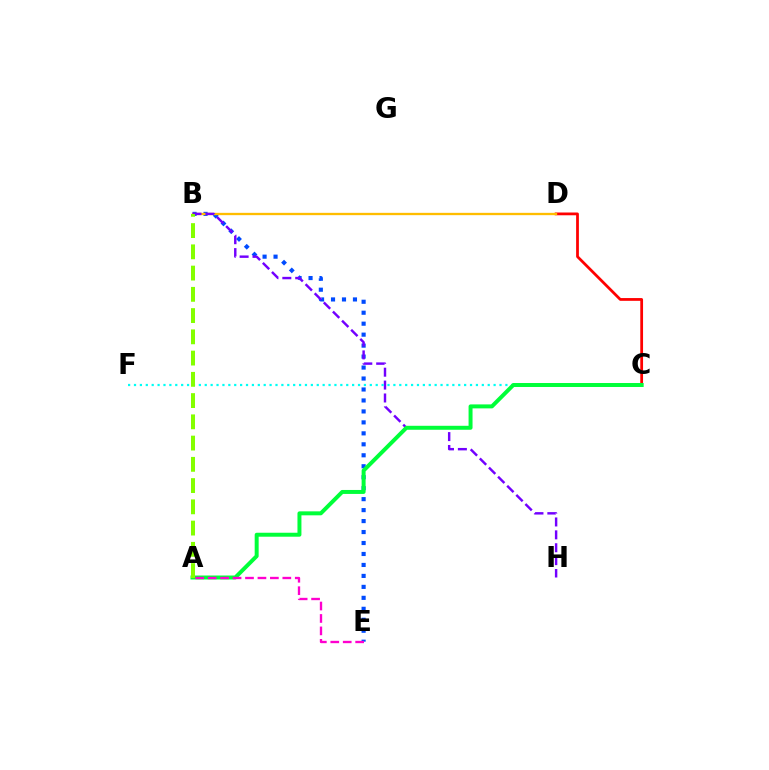{('B', 'E'): [{'color': '#004bff', 'line_style': 'dotted', 'thickness': 2.98}], ('C', 'D'): [{'color': '#ff0000', 'line_style': 'solid', 'thickness': 1.99}], ('B', 'D'): [{'color': '#ffbd00', 'line_style': 'solid', 'thickness': 1.67}], ('B', 'H'): [{'color': '#7200ff', 'line_style': 'dashed', 'thickness': 1.75}], ('C', 'F'): [{'color': '#00fff6', 'line_style': 'dotted', 'thickness': 1.6}], ('A', 'C'): [{'color': '#00ff39', 'line_style': 'solid', 'thickness': 2.86}], ('A', 'B'): [{'color': '#84ff00', 'line_style': 'dashed', 'thickness': 2.89}], ('A', 'E'): [{'color': '#ff00cf', 'line_style': 'dashed', 'thickness': 1.69}]}